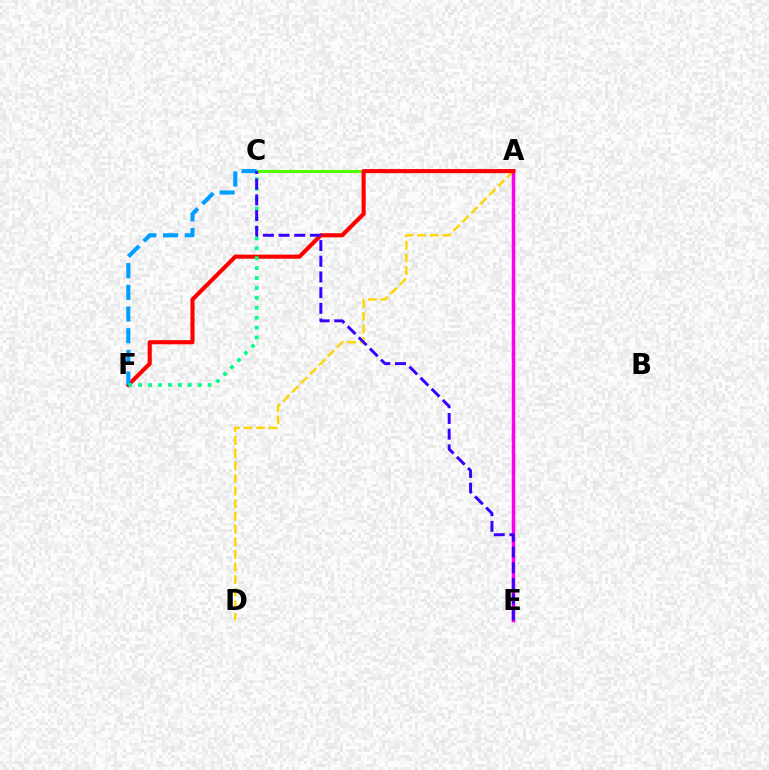{('A', 'D'): [{'color': '#ffd500', 'line_style': 'dashed', 'thickness': 1.72}], ('A', 'C'): [{'color': '#4fff00', 'line_style': 'solid', 'thickness': 2.19}], ('A', 'E'): [{'color': '#ff00ed', 'line_style': 'solid', 'thickness': 2.51}], ('A', 'F'): [{'color': '#ff0000', 'line_style': 'solid', 'thickness': 2.96}], ('C', 'F'): [{'color': '#009eff', 'line_style': 'dashed', 'thickness': 2.95}, {'color': '#00ff86', 'line_style': 'dotted', 'thickness': 2.7}], ('C', 'E'): [{'color': '#3700ff', 'line_style': 'dashed', 'thickness': 2.13}]}